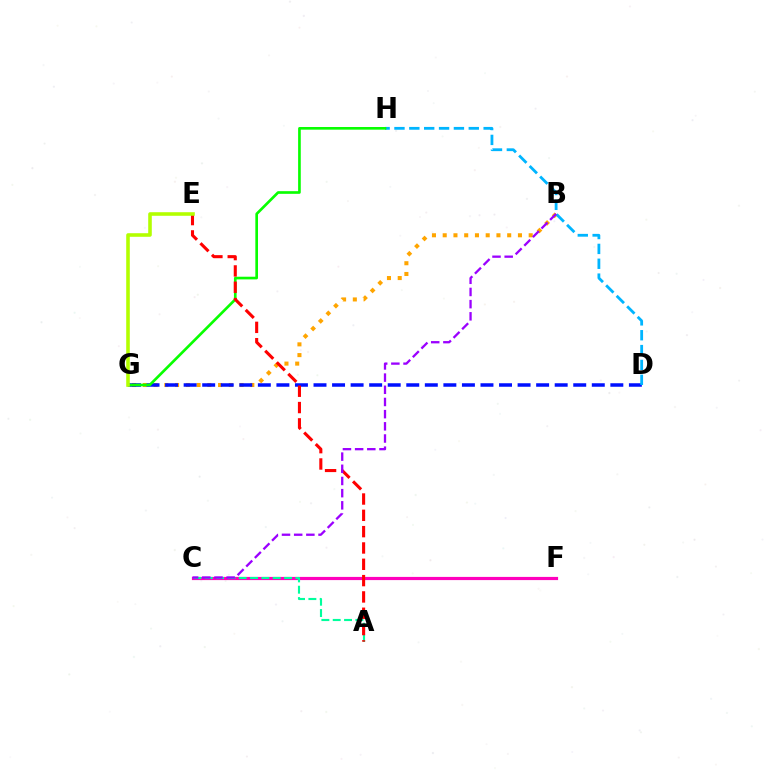{('B', 'G'): [{'color': '#ffa500', 'line_style': 'dotted', 'thickness': 2.92}], ('D', 'G'): [{'color': '#0010ff', 'line_style': 'dashed', 'thickness': 2.52}], ('C', 'F'): [{'color': '#ff00bd', 'line_style': 'solid', 'thickness': 2.29}], ('D', 'H'): [{'color': '#00b5ff', 'line_style': 'dashed', 'thickness': 2.02}], ('G', 'H'): [{'color': '#08ff00', 'line_style': 'solid', 'thickness': 1.92}], ('A', 'C'): [{'color': '#00ff9d', 'line_style': 'dashed', 'thickness': 1.54}], ('A', 'E'): [{'color': '#ff0000', 'line_style': 'dashed', 'thickness': 2.22}], ('B', 'C'): [{'color': '#9b00ff', 'line_style': 'dashed', 'thickness': 1.65}], ('E', 'G'): [{'color': '#b3ff00', 'line_style': 'solid', 'thickness': 2.58}]}